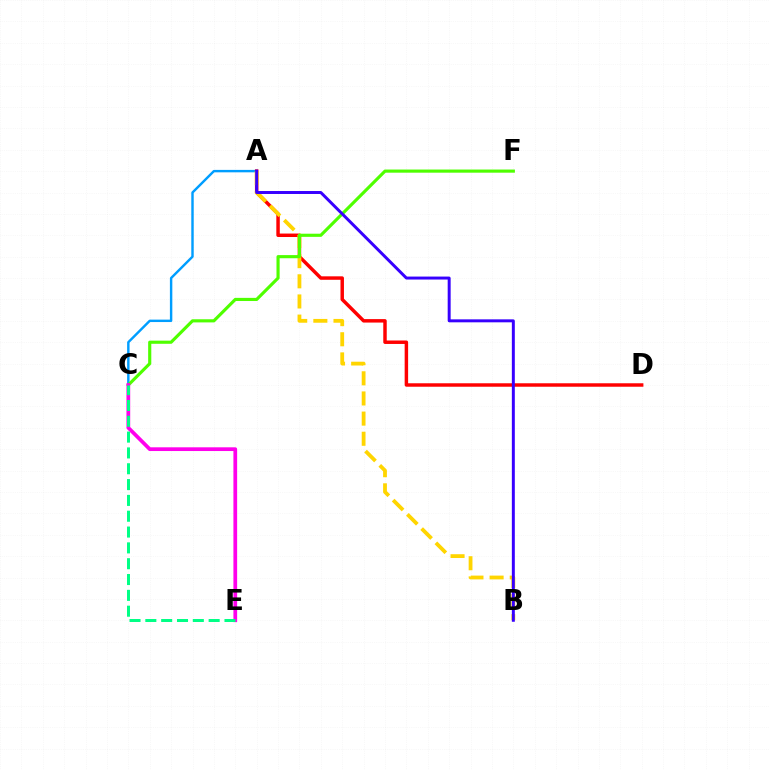{('A', 'C'): [{'color': '#009eff', 'line_style': 'solid', 'thickness': 1.75}], ('A', 'D'): [{'color': '#ff0000', 'line_style': 'solid', 'thickness': 2.49}], ('A', 'B'): [{'color': '#ffd500', 'line_style': 'dashed', 'thickness': 2.74}, {'color': '#3700ff', 'line_style': 'solid', 'thickness': 2.14}], ('C', 'F'): [{'color': '#4fff00', 'line_style': 'solid', 'thickness': 2.26}], ('C', 'E'): [{'color': '#ff00ed', 'line_style': 'solid', 'thickness': 2.68}, {'color': '#00ff86', 'line_style': 'dashed', 'thickness': 2.15}]}